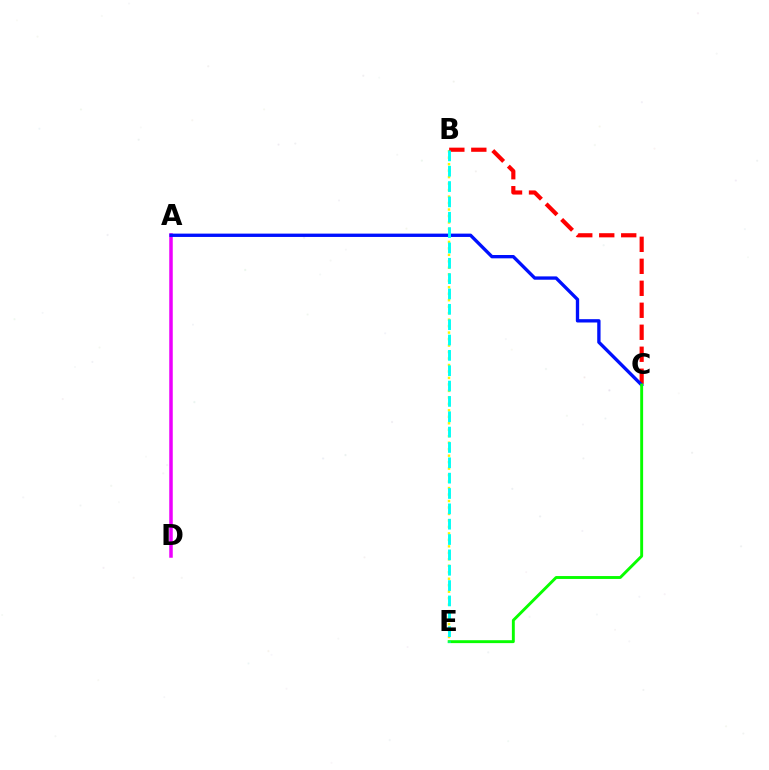{('B', 'E'): [{'color': '#fcf500', 'line_style': 'dotted', 'thickness': 1.76}, {'color': '#00fff6', 'line_style': 'dashed', 'thickness': 2.08}], ('A', 'D'): [{'color': '#ee00ff', 'line_style': 'solid', 'thickness': 2.53}], ('B', 'C'): [{'color': '#ff0000', 'line_style': 'dashed', 'thickness': 2.99}], ('A', 'C'): [{'color': '#0010ff', 'line_style': 'solid', 'thickness': 2.4}], ('C', 'E'): [{'color': '#08ff00', 'line_style': 'solid', 'thickness': 2.09}]}